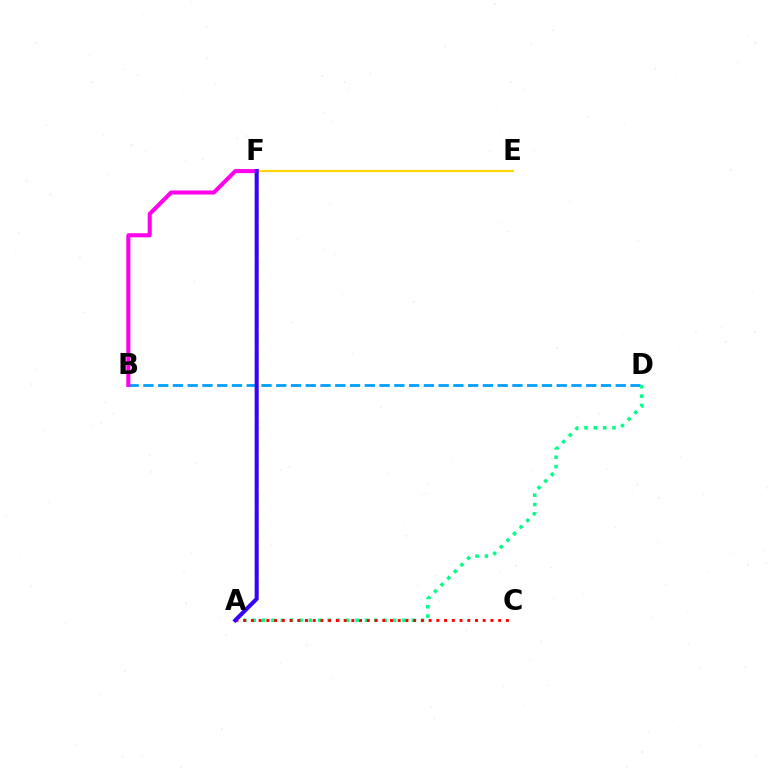{('B', 'D'): [{'color': '#009eff', 'line_style': 'dashed', 'thickness': 2.01}], ('B', 'F'): [{'color': '#ff00ed', 'line_style': 'solid', 'thickness': 2.92}], ('A', 'D'): [{'color': '#00ff86', 'line_style': 'dotted', 'thickness': 2.54}], ('E', 'F'): [{'color': '#ffd500', 'line_style': 'solid', 'thickness': 1.52}], ('A', 'F'): [{'color': '#4fff00', 'line_style': 'dashed', 'thickness': 2.41}, {'color': '#3700ff', 'line_style': 'solid', 'thickness': 2.9}], ('A', 'C'): [{'color': '#ff0000', 'line_style': 'dotted', 'thickness': 2.1}]}